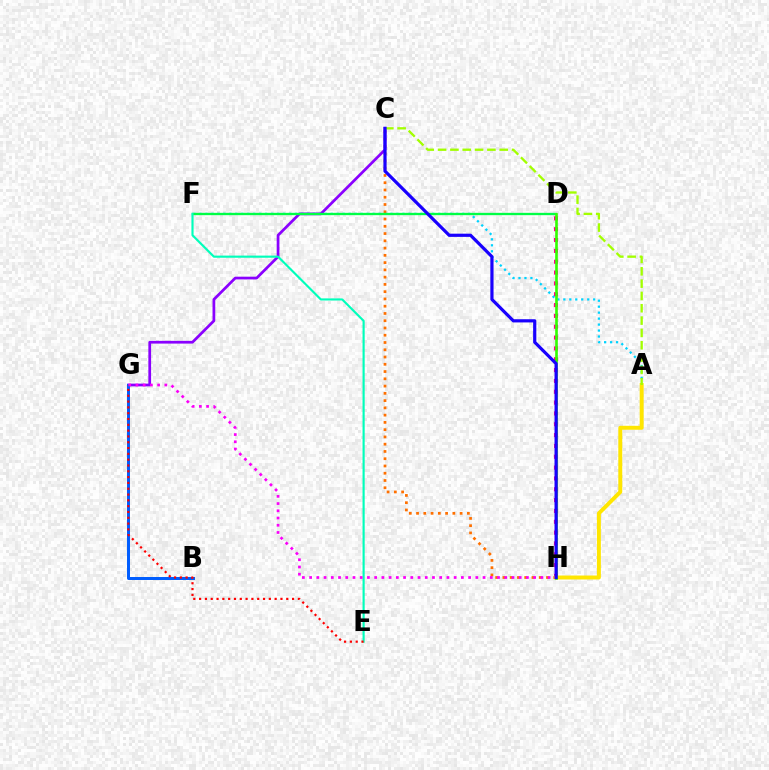{('A', 'F'): [{'color': '#00d3ff', 'line_style': 'dotted', 'thickness': 1.62}], ('C', 'H'): [{'color': '#ff7000', 'line_style': 'dotted', 'thickness': 1.97}, {'color': '#1900ff', 'line_style': 'solid', 'thickness': 2.3}], ('C', 'G'): [{'color': '#8a00ff', 'line_style': 'solid', 'thickness': 1.97}], ('B', 'G'): [{'color': '#005dff', 'line_style': 'solid', 'thickness': 2.15}], ('D', 'F'): [{'color': '#00ff45', 'line_style': 'solid', 'thickness': 1.67}], ('D', 'H'): [{'color': '#ff0088', 'line_style': 'dotted', 'thickness': 2.94}, {'color': '#31ff00', 'line_style': 'solid', 'thickness': 1.9}], ('E', 'F'): [{'color': '#00ffbb', 'line_style': 'solid', 'thickness': 1.54}], ('A', 'H'): [{'color': '#ffe600', 'line_style': 'solid', 'thickness': 2.85}], ('G', 'H'): [{'color': '#fa00f9', 'line_style': 'dotted', 'thickness': 1.96}], ('A', 'C'): [{'color': '#a2ff00', 'line_style': 'dashed', 'thickness': 1.67}], ('E', 'G'): [{'color': '#ff0000', 'line_style': 'dotted', 'thickness': 1.58}]}